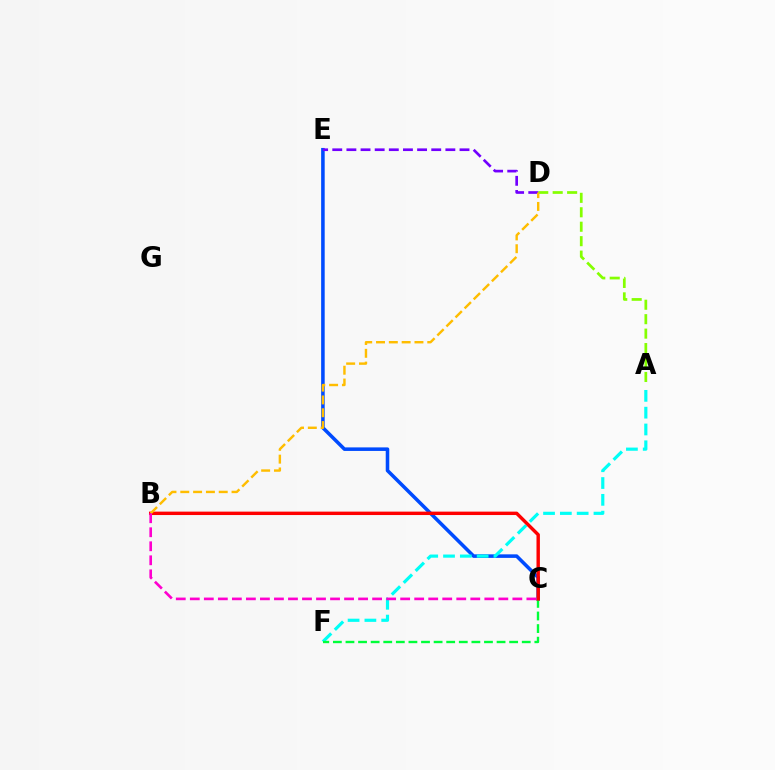{('C', 'E'): [{'color': '#004bff', 'line_style': 'solid', 'thickness': 2.56}], ('A', 'F'): [{'color': '#00fff6', 'line_style': 'dashed', 'thickness': 2.28}], ('A', 'D'): [{'color': '#84ff00', 'line_style': 'dashed', 'thickness': 1.96}], ('C', 'F'): [{'color': '#00ff39', 'line_style': 'dashed', 'thickness': 1.71}], ('B', 'C'): [{'color': '#ff0000', 'line_style': 'solid', 'thickness': 2.46}, {'color': '#ff00cf', 'line_style': 'dashed', 'thickness': 1.91}], ('D', 'E'): [{'color': '#7200ff', 'line_style': 'dashed', 'thickness': 1.92}], ('B', 'D'): [{'color': '#ffbd00', 'line_style': 'dashed', 'thickness': 1.74}]}